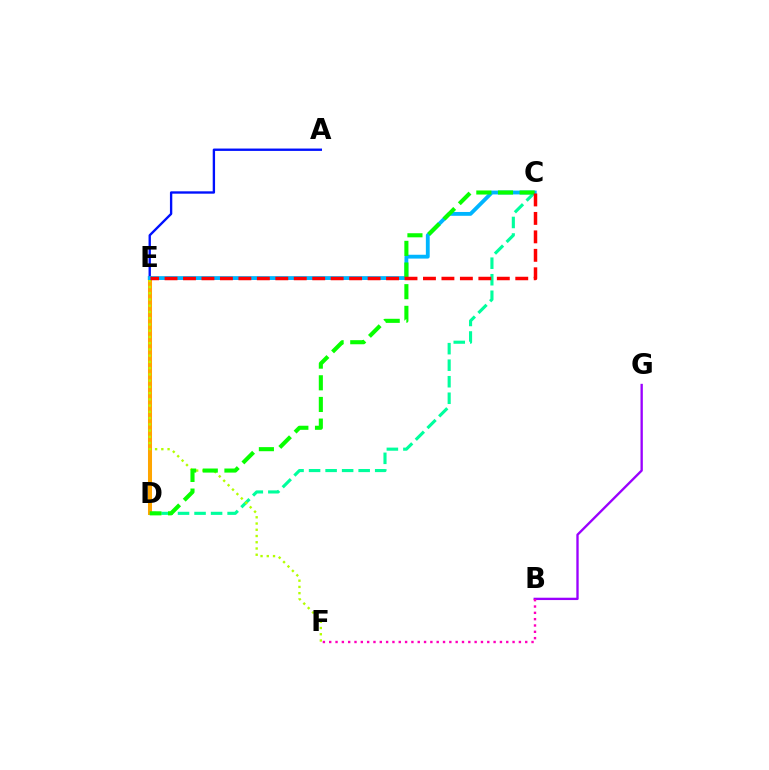{('B', 'G'): [{'color': '#9b00ff', 'line_style': 'solid', 'thickness': 1.69}], ('C', 'D'): [{'color': '#00ff9d', 'line_style': 'dashed', 'thickness': 2.25}, {'color': '#08ff00', 'line_style': 'dashed', 'thickness': 2.94}], ('D', 'E'): [{'color': '#ffa500', 'line_style': 'solid', 'thickness': 2.9}], ('A', 'E'): [{'color': '#0010ff', 'line_style': 'solid', 'thickness': 1.7}], ('E', 'F'): [{'color': '#b3ff00', 'line_style': 'dotted', 'thickness': 1.7}], ('B', 'F'): [{'color': '#ff00bd', 'line_style': 'dotted', 'thickness': 1.72}], ('C', 'E'): [{'color': '#00b5ff', 'line_style': 'solid', 'thickness': 2.76}, {'color': '#ff0000', 'line_style': 'dashed', 'thickness': 2.51}]}